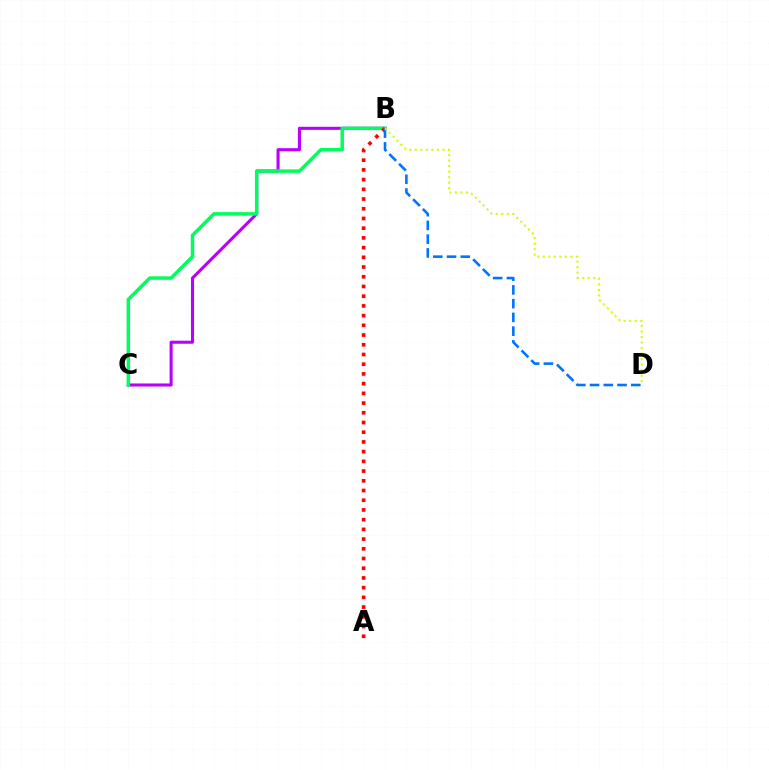{('B', 'C'): [{'color': '#b900ff', 'line_style': 'solid', 'thickness': 2.22}, {'color': '#00ff5c', 'line_style': 'solid', 'thickness': 2.5}], ('A', 'B'): [{'color': '#ff0000', 'line_style': 'dotted', 'thickness': 2.64}], ('B', 'D'): [{'color': '#0074ff', 'line_style': 'dashed', 'thickness': 1.87}, {'color': '#d1ff00', 'line_style': 'dotted', 'thickness': 1.5}]}